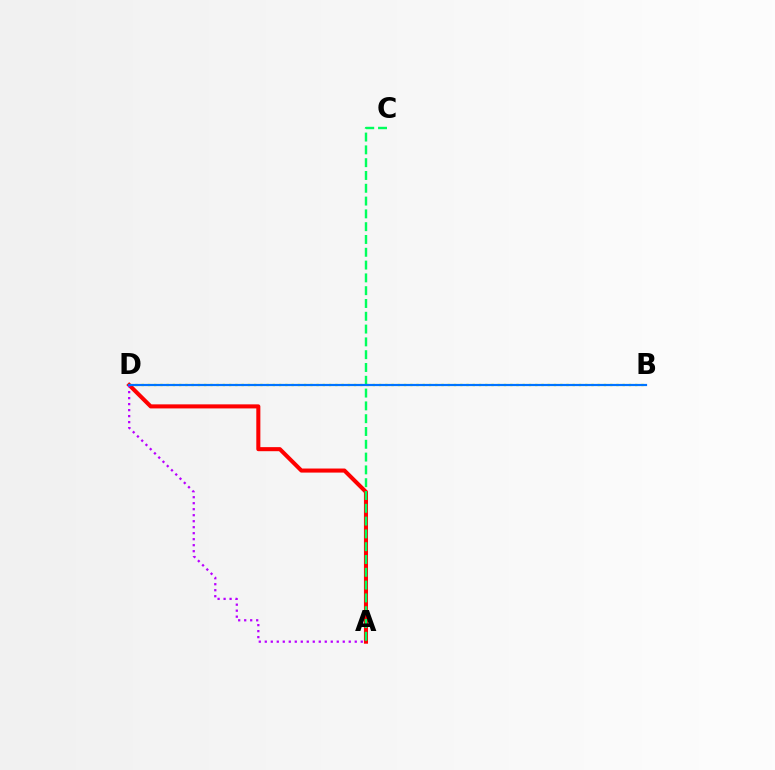{('B', 'D'): [{'color': '#d1ff00', 'line_style': 'dotted', 'thickness': 1.7}, {'color': '#0074ff', 'line_style': 'solid', 'thickness': 1.58}], ('A', 'D'): [{'color': '#ff0000', 'line_style': 'solid', 'thickness': 2.92}, {'color': '#b900ff', 'line_style': 'dotted', 'thickness': 1.63}], ('A', 'C'): [{'color': '#00ff5c', 'line_style': 'dashed', 'thickness': 1.74}]}